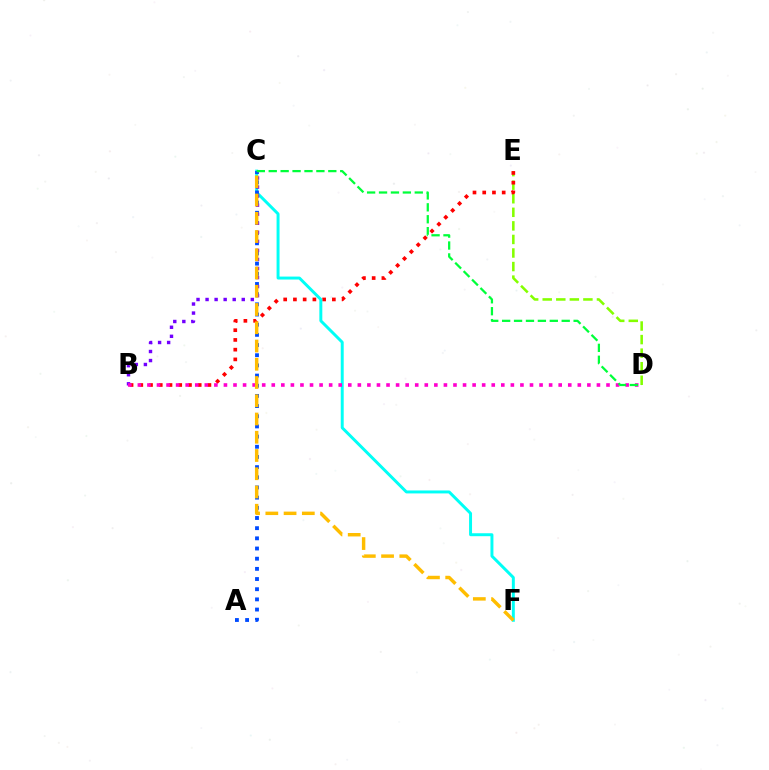{('D', 'E'): [{'color': '#84ff00', 'line_style': 'dashed', 'thickness': 1.84}], ('B', 'E'): [{'color': '#ff0000', 'line_style': 'dotted', 'thickness': 2.64}], ('C', 'F'): [{'color': '#00fff6', 'line_style': 'solid', 'thickness': 2.13}, {'color': '#ffbd00', 'line_style': 'dashed', 'thickness': 2.48}], ('A', 'C'): [{'color': '#004bff', 'line_style': 'dotted', 'thickness': 2.76}], ('B', 'C'): [{'color': '#7200ff', 'line_style': 'dotted', 'thickness': 2.46}], ('B', 'D'): [{'color': '#ff00cf', 'line_style': 'dotted', 'thickness': 2.6}], ('C', 'D'): [{'color': '#00ff39', 'line_style': 'dashed', 'thickness': 1.62}]}